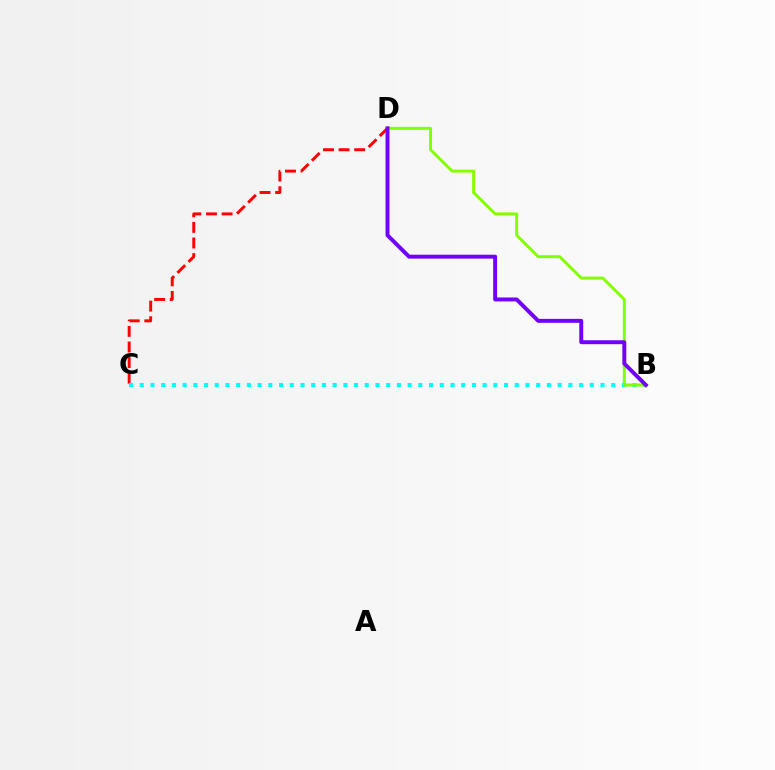{('C', 'D'): [{'color': '#ff0000', 'line_style': 'dashed', 'thickness': 2.12}], ('B', 'C'): [{'color': '#00fff6', 'line_style': 'dotted', 'thickness': 2.91}], ('B', 'D'): [{'color': '#84ff00', 'line_style': 'solid', 'thickness': 2.13}, {'color': '#7200ff', 'line_style': 'solid', 'thickness': 2.83}]}